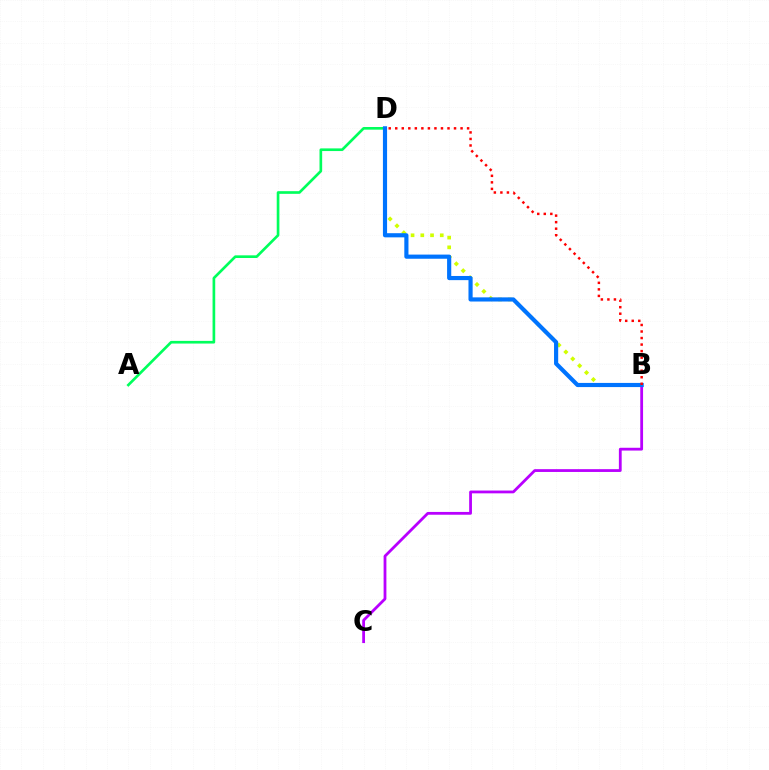{('B', 'C'): [{'color': '#b900ff', 'line_style': 'solid', 'thickness': 2.01}], ('B', 'D'): [{'color': '#d1ff00', 'line_style': 'dotted', 'thickness': 2.65}, {'color': '#0074ff', 'line_style': 'solid', 'thickness': 2.99}, {'color': '#ff0000', 'line_style': 'dotted', 'thickness': 1.77}], ('A', 'D'): [{'color': '#00ff5c', 'line_style': 'solid', 'thickness': 1.92}]}